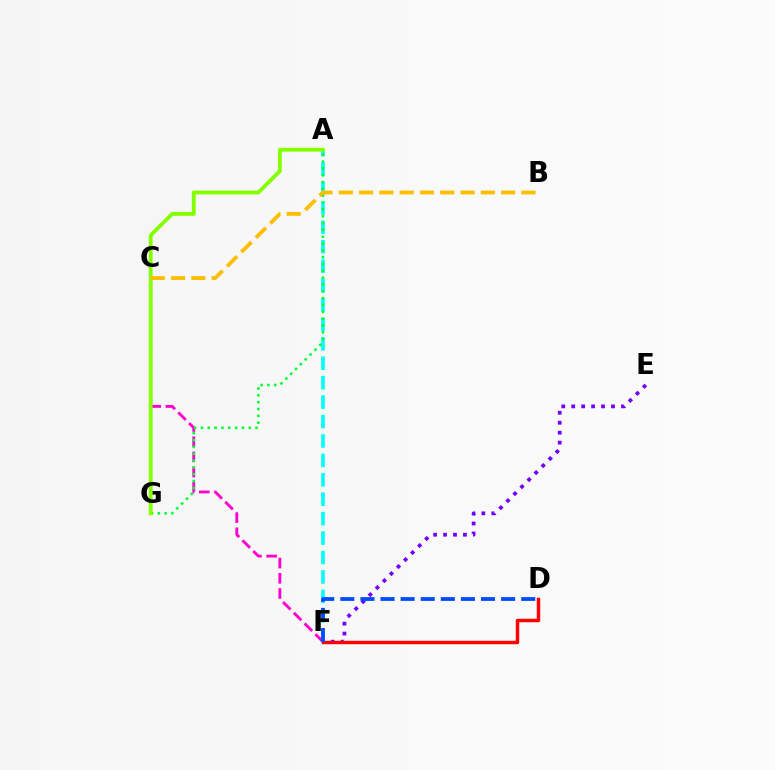{('C', 'F'): [{'color': '#ff00cf', 'line_style': 'dashed', 'thickness': 2.06}], ('E', 'F'): [{'color': '#7200ff', 'line_style': 'dotted', 'thickness': 2.7}], ('A', 'F'): [{'color': '#00fff6', 'line_style': 'dashed', 'thickness': 2.64}], ('A', 'G'): [{'color': '#00ff39', 'line_style': 'dotted', 'thickness': 1.86}, {'color': '#84ff00', 'line_style': 'solid', 'thickness': 2.76}], ('D', 'F'): [{'color': '#ff0000', 'line_style': 'solid', 'thickness': 2.48}, {'color': '#004bff', 'line_style': 'dashed', 'thickness': 2.73}], ('B', 'C'): [{'color': '#ffbd00', 'line_style': 'dashed', 'thickness': 2.76}]}